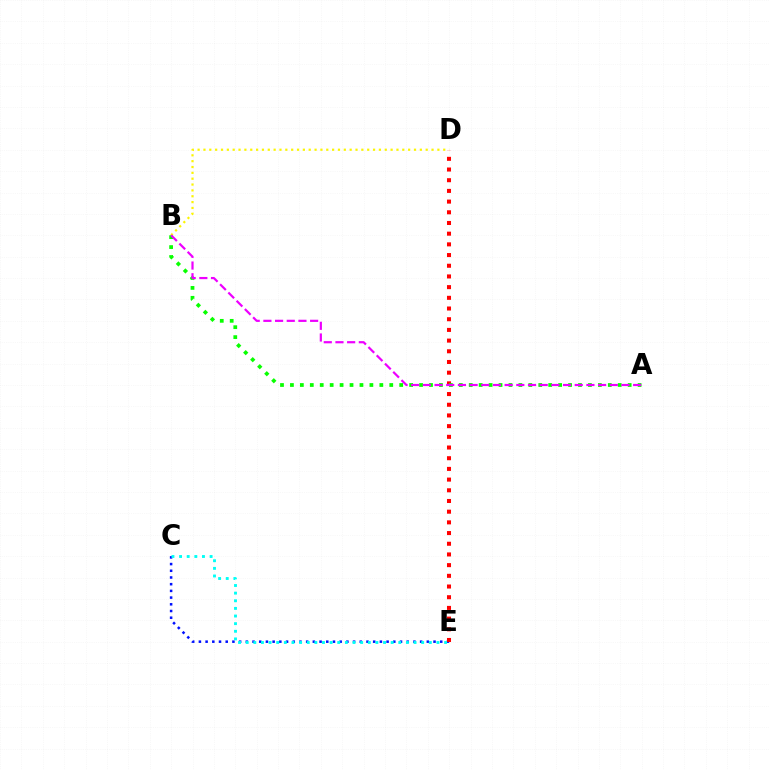{('C', 'E'): [{'color': '#0010ff', 'line_style': 'dotted', 'thickness': 1.82}, {'color': '#00fff6', 'line_style': 'dotted', 'thickness': 2.07}], ('B', 'D'): [{'color': '#fcf500', 'line_style': 'dotted', 'thickness': 1.59}], ('D', 'E'): [{'color': '#ff0000', 'line_style': 'dotted', 'thickness': 2.91}], ('A', 'B'): [{'color': '#08ff00', 'line_style': 'dotted', 'thickness': 2.7}, {'color': '#ee00ff', 'line_style': 'dashed', 'thickness': 1.59}]}